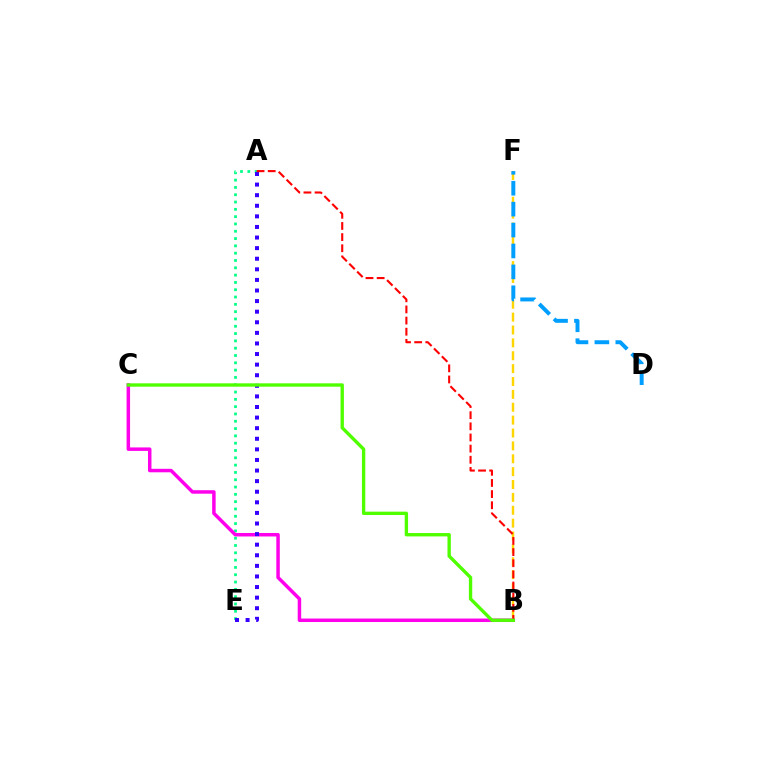{('A', 'E'): [{'color': '#00ff86', 'line_style': 'dotted', 'thickness': 1.99}, {'color': '#3700ff', 'line_style': 'dotted', 'thickness': 2.88}], ('B', 'F'): [{'color': '#ffd500', 'line_style': 'dashed', 'thickness': 1.75}], ('D', 'F'): [{'color': '#009eff', 'line_style': 'dashed', 'thickness': 2.84}], ('B', 'C'): [{'color': '#ff00ed', 'line_style': 'solid', 'thickness': 2.51}, {'color': '#4fff00', 'line_style': 'solid', 'thickness': 2.41}], ('A', 'B'): [{'color': '#ff0000', 'line_style': 'dashed', 'thickness': 1.51}]}